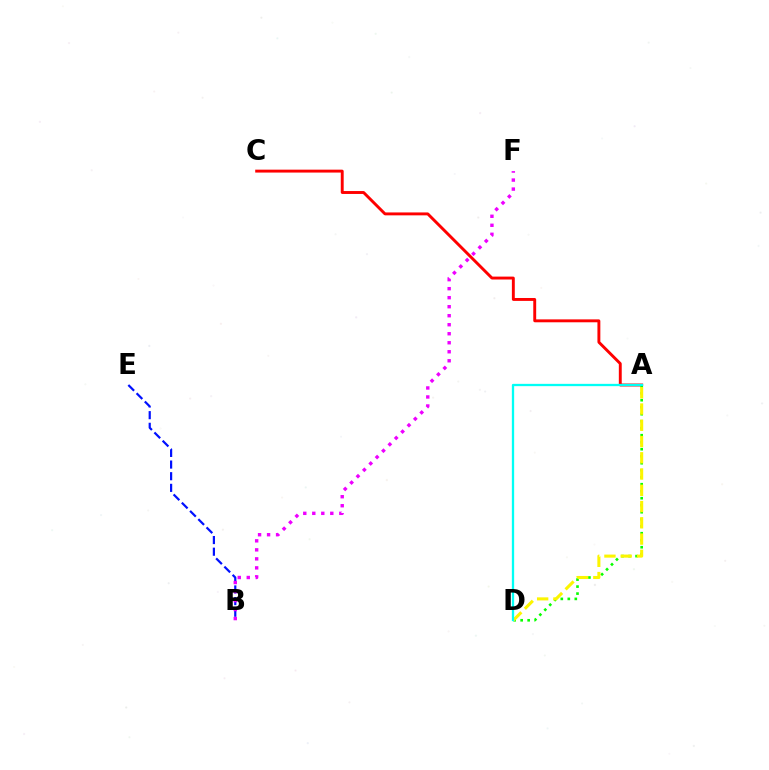{('A', 'C'): [{'color': '#ff0000', 'line_style': 'solid', 'thickness': 2.09}], ('B', 'E'): [{'color': '#0010ff', 'line_style': 'dashed', 'thickness': 1.58}], ('A', 'D'): [{'color': '#08ff00', 'line_style': 'dotted', 'thickness': 1.9}, {'color': '#fcf500', 'line_style': 'dashed', 'thickness': 2.21}, {'color': '#00fff6', 'line_style': 'solid', 'thickness': 1.66}], ('B', 'F'): [{'color': '#ee00ff', 'line_style': 'dotted', 'thickness': 2.45}]}